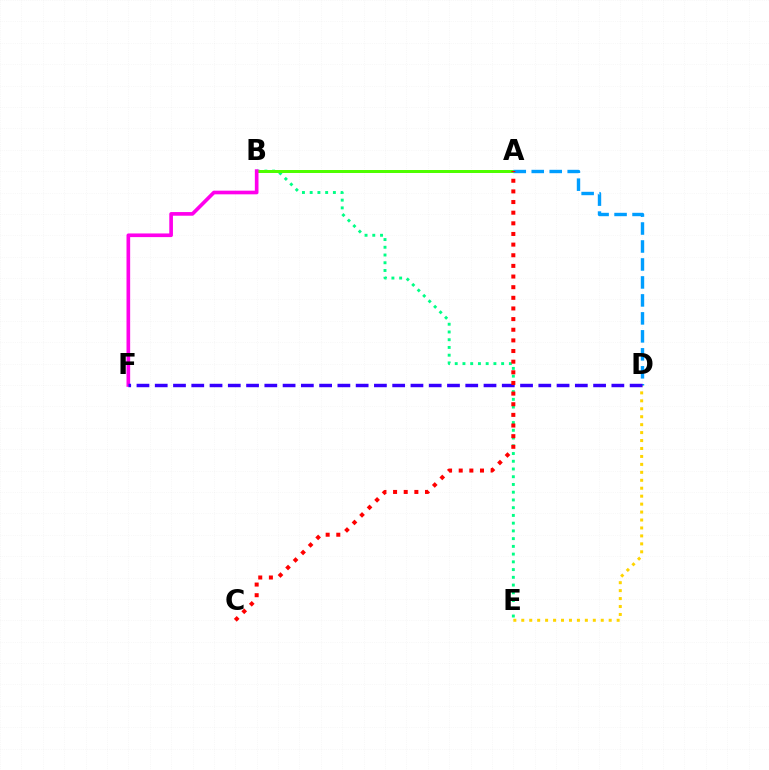{('B', 'E'): [{'color': '#00ff86', 'line_style': 'dotted', 'thickness': 2.1}], ('D', 'E'): [{'color': '#ffd500', 'line_style': 'dotted', 'thickness': 2.16}], ('A', 'B'): [{'color': '#4fff00', 'line_style': 'solid', 'thickness': 2.16}], ('B', 'F'): [{'color': '#ff00ed', 'line_style': 'solid', 'thickness': 2.63}], ('A', 'D'): [{'color': '#009eff', 'line_style': 'dashed', 'thickness': 2.44}], ('D', 'F'): [{'color': '#3700ff', 'line_style': 'dashed', 'thickness': 2.48}], ('A', 'C'): [{'color': '#ff0000', 'line_style': 'dotted', 'thickness': 2.89}]}